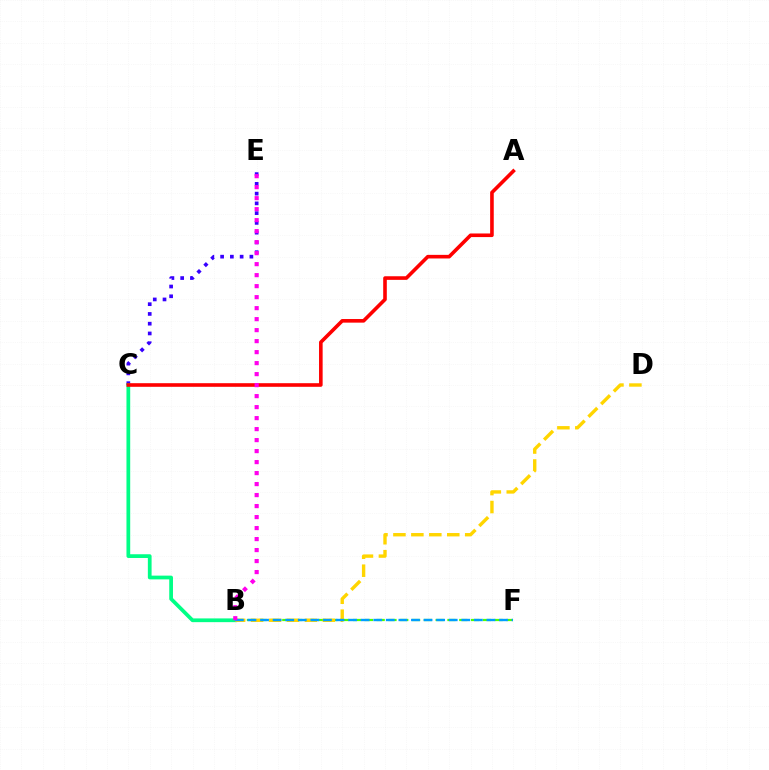{('C', 'E'): [{'color': '#3700ff', 'line_style': 'dotted', 'thickness': 2.65}], ('B', 'C'): [{'color': '#00ff86', 'line_style': 'solid', 'thickness': 2.69}], ('A', 'C'): [{'color': '#ff0000', 'line_style': 'solid', 'thickness': 2.6}], ('B', 'F'): [{'color': '#4fff00', 'line_style': 'dashed', 'thickness': 1.6}, {'color': '#009eff', 'line_style': 'dashed', 'thickness': 1.71}], ('B', 'D'): [{'color': '#ffd500', 'line_style': 'dashed', 'thickness': 2.44}], ('B', 'E'): [{'color': '#ff00ed', 'line_style': 'dotted', 'thickness': 2.99}]}